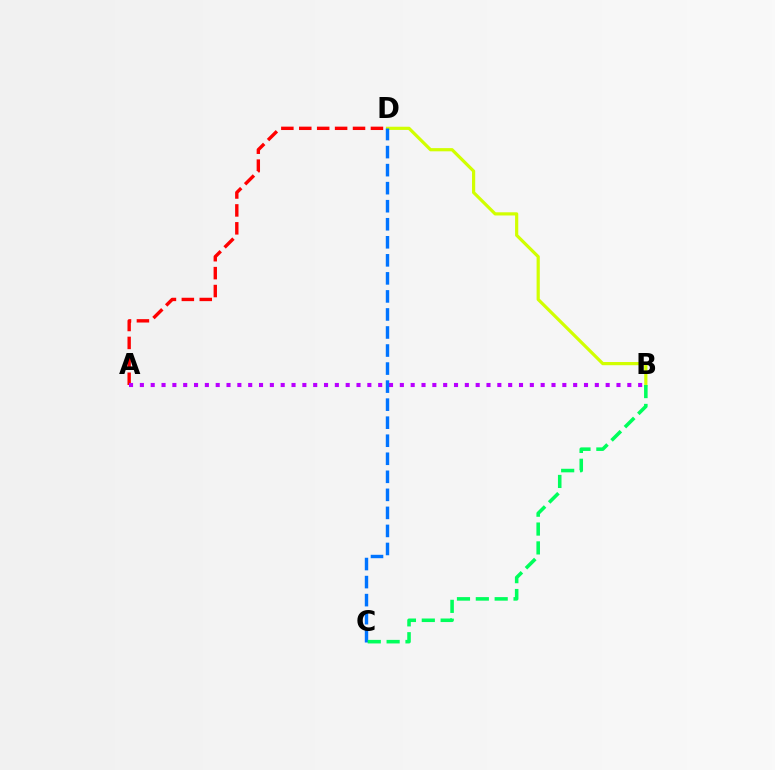{('A', 'D'): [{'color': '#ff0000', 'line_style': 'dashed', 'thickness': 2.43}], ('B', 'D'): [{'color': '#d1ff00', 'line_style': 'solid', 'thickness': 2.3}], ('A', 'B'): [{'color': '#b900ff', 'line_style': 'dotted', 'thickness': 2.94}], ('C', 'D'): [{'color': '#0074ff', 'line_style': 'dashed', 'thickness': 2.45}], ('B', 'C'): [{'color': '#00ff5c', 'line_style': 'dashed', 'thickness': 2.56}]}